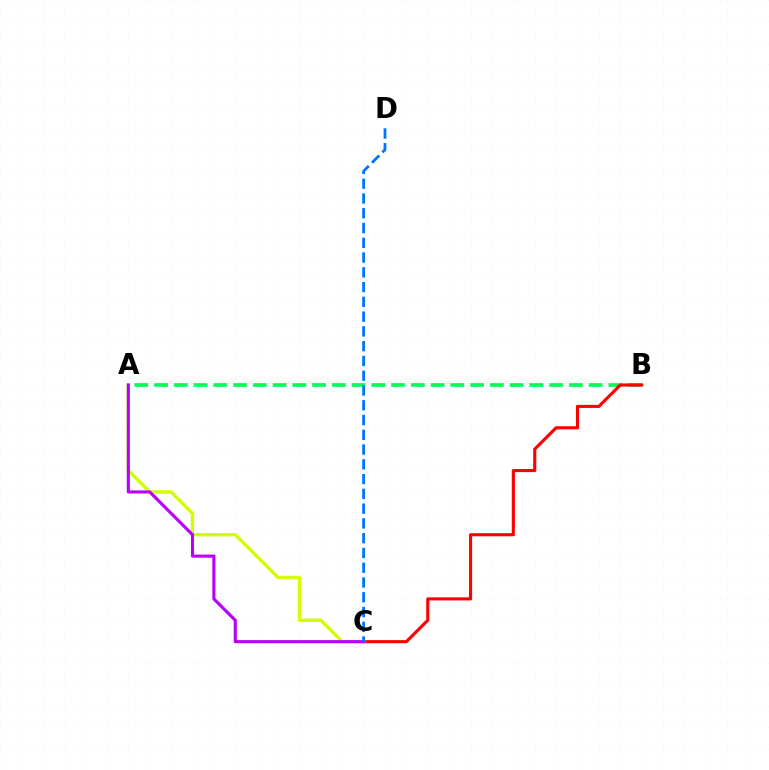{('A', 'B'): [{'color': '#00ff5c', 'line_style': 'dashed', 'thickness': 2.68}], ('B', 'C'): [{'color': '#ff0000', 'line_style': 'solid', 'thickness': 2.24}], ('A', 'C'): [{'color': '#d1ff00', 'line_style': 'solid', 'thickness': 2.44}, {'color': '#b900ff', 'line_style': 'solid', 'thickness': 2.25}], ('C', 'D'): [{'color': '#0074ff', 'line_style': 'dashed', 'thickness': 2.01}]}